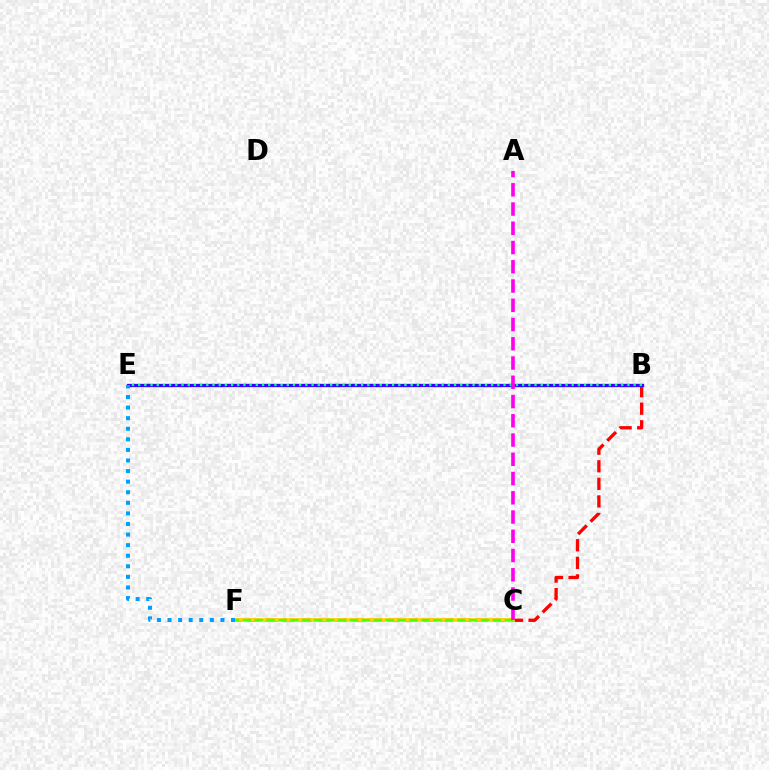{('B', 'F'): [{'color': '#ff0000', 'line_style': 'dashed', 'thickness': 2.39}], ('B', 'E'): [{'color': '#3700ff', 'line_style': 'solid', 'thickness': 2.4}, {'color': '#00ff86', 'line_style': 'dotted', 'thickness': 1.68}], ('C', 'F'): [{'color': '#ffd500', 'line_style': 'solid', 'thickness': 2.69}, {'color': '#4fff00', 'line_style': 'dashed', 'thickness': 1.62}], ('A', 'C'): [{'color': '#ff00ed', 'line_style': 'dashed', 'thickness': 2.62}], ('E', 'F'): [{'color': '#009eff', 'line_style': 'dotted', 'thickness': 2.87}]}